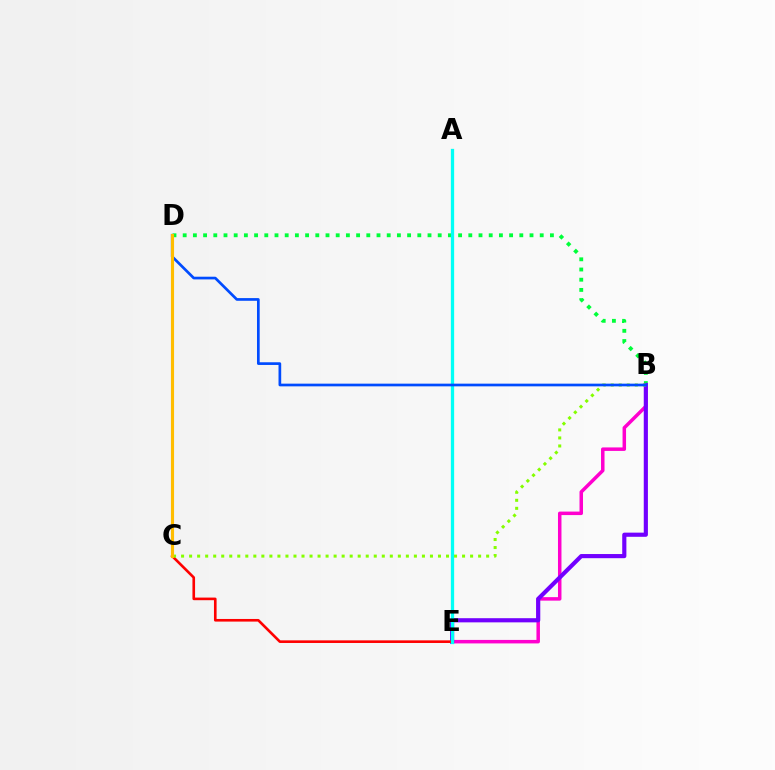{('B', 'E'): [{'color': '#ff00cf', 'line_style': 'solid', 'thickness': 2.51}, {'color': '#7200ff', 'line_style': 'solid', 'thickness': 2.99}], ('B', 'D'): [{'color': '#00ff39', 'line_style': 'dotted', 'thickness': 2.77}, {'color': '#004bff', 'line_style': 'solid', 'thickness': 1.94}], ('C', 'E'): [{'color': '#ff0000', 'line_style': 'solid', 'thickness': 1.89}], ('A', 'E'): [{'color': '#00fff6', 'line_style': 'solid', 'thickness': 2.37}], ('B', 'C'): [{'color': '#84ff00', 'line_style': 'dotted', 'thickness': 2.18}], ('C', 'D'): [{'color': '#ffbd00', 'line_style': 'solid', 'thickness': 2.24}]}